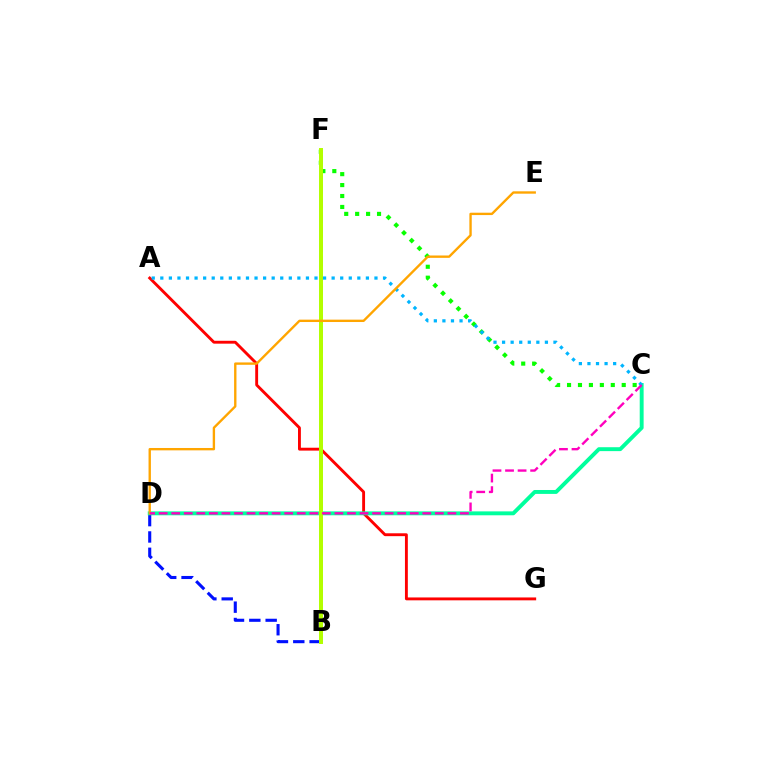{('C', 'F'): [{'color': '#08ff00', 'line_style': 'dotted', 'thickness': 2.97}], ('B', 'F'): [{'color': '#9b00ff', 'line_style': 'dashed', 'thickness': 1.97}, {'color': '#b3ff00', 'line_style': 'solid', 'thickness': 2.87}], ('B', 'D'): [{'color': '#0010ff', 'line_style': 'dashed', 'thickness': 2.22}], ('A', 'G'): [{'color': '#ff0000', 'line_style': 'solid', 'thickness': 2.07}], ('C', 'D'): [{'color': '#00ff9d', 'line_style': 'solid', 'thickness': 2.81}, {'color': '#ff00bd', 'line_style': 'dashed', 'thickness': 1.71}], ('A', 'C'): [{'color': '#00b5ff', 'line_style': 'dotted', 'thickness': 2.33}], ('D', 'E'): [{'color': '#ffa500', 'line_style': 'solid', 'thickness': 1.7}]}